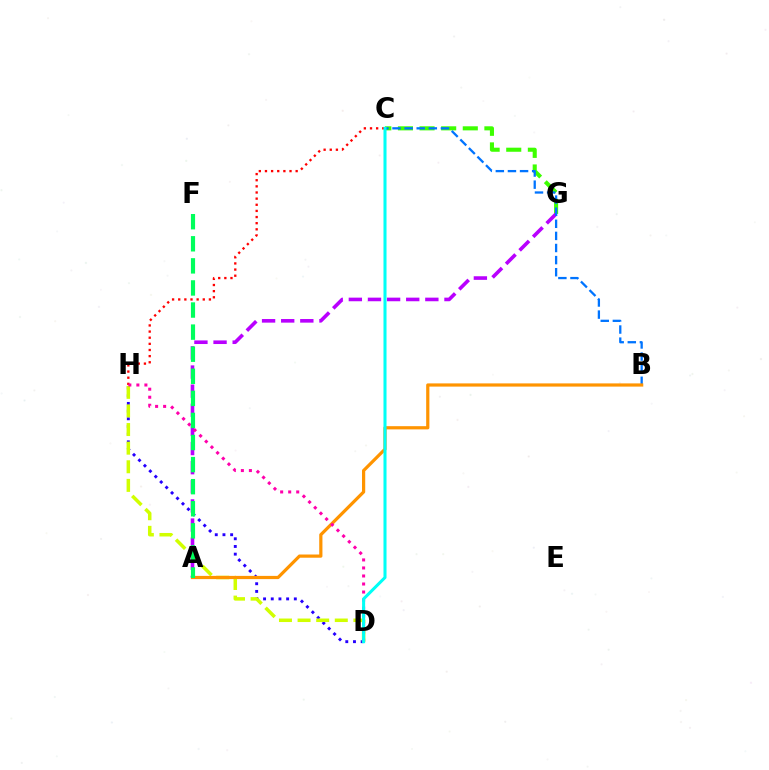{('C', 'G'): [{'color': '#3dff00', 'line_style': 'dashed', 'thickness': 2.94}], ('D', 'H'): [{'color': '#2500ff', 'line_style': 'dotted', 'thickness': 2.09}, {'color': '#d1ff00', 'line_style': 'dashed', 'thickness': 2.53}, {'color': '#ff00ac', 'line_style': 'dotted', 'thickness': 2.18}], ('A', 'G'): [{'color': '#b900ff', 'line_style': 'dashed', 'thickness': 2.6}], ('B', 'C'): [{'color': '#0074ff', 'line_style': 'dashed', 'thickness': 1.64}], ('C', 'H'): [{'color': '#ff0000', 'line_style': 'dotted', 'thickness': 1.67}], ('A', 'B'): [{'color': '#ff9400', 'line_style': 'solid', 'thickness': 2.31}], ('C', 'D'): [{'color': '#00fff6', 'line_style': 'solid', 'thickness': 2.2}], ('A', 'F'): [{'color': '#00ff5c', 'line_style': 'dashed', 'thickness': 3.0}]}